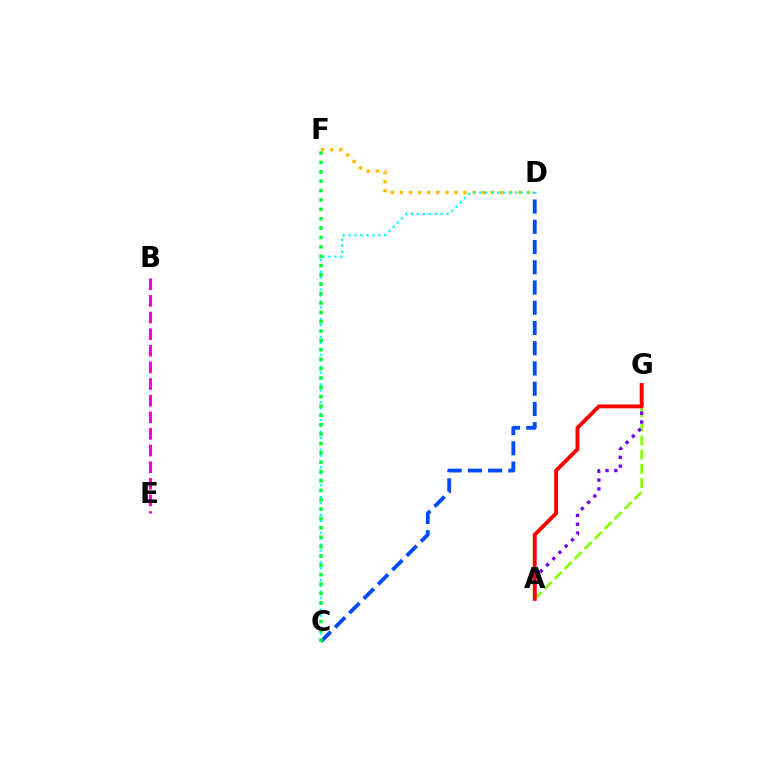{('A', 'G'): [{'color': '#84ff00', 'line_style': 'dashed', 'thickness': 1.92}, {'color': '#7200ff', 'line_style': 'dotted', 'thickness': 2.4}, {'color': '#ff0000', 'line_style': 'solid', 'thickness': 2.8}], ('C', 'D'): [{'color': '#004bff', 'line_style': 'dashed', 'thickness': 2.75}, {'color': '#00fff6', 'line_style': 'dotted', 'thickness': 1.61}], ('D', 'F'): [{'color': '#ffbd00', 'line_style': 'dotted', 'thickness': 2.47}], ('B', 'E'): [{'color': '#ff00cf', 'line_style': 'dashed', 'thickness': 2.26}], ('C', 'F'): [{'color': '#00ff39', 'line_style': 'dotted', 'thickness': 2.55}]}